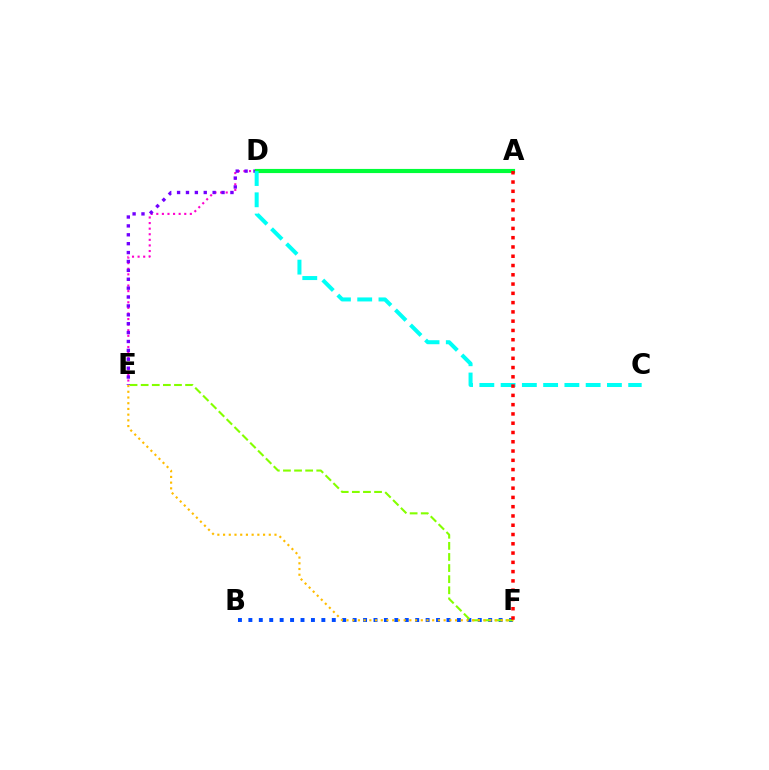{('B', 'F'): [{'color': '#004bff', 'line_style': 'dotted', 'thickness': 2.83}], ('E', 'F'): [{'color': '#84ff00', 'line_style': 'dashed', 'thickness': 1.51}, {'color': '#ffbd00', 'line_style': 'dotted', 'thickness': 1.55}], ('D', 'E'): [{'color': '#ff00cf', 'line_style': 'dotted', 'thickness': 1.52}, {'color': '#7200ff', 'line_style': 'dotted', 'thickness': 2.42}], ('A', 'D'): [{'color': '#00ff39', 'line_style': 'solid', 'thickness': 2.99}], ('C', 'D'): [{'color': '#00fff6', 'line_style': 'dashed', 'thickness': 2.89}], ('A', 'F'): [{'color': '#ff0000', 'line_style': 'dotted', 'thickness': 2.52}]}